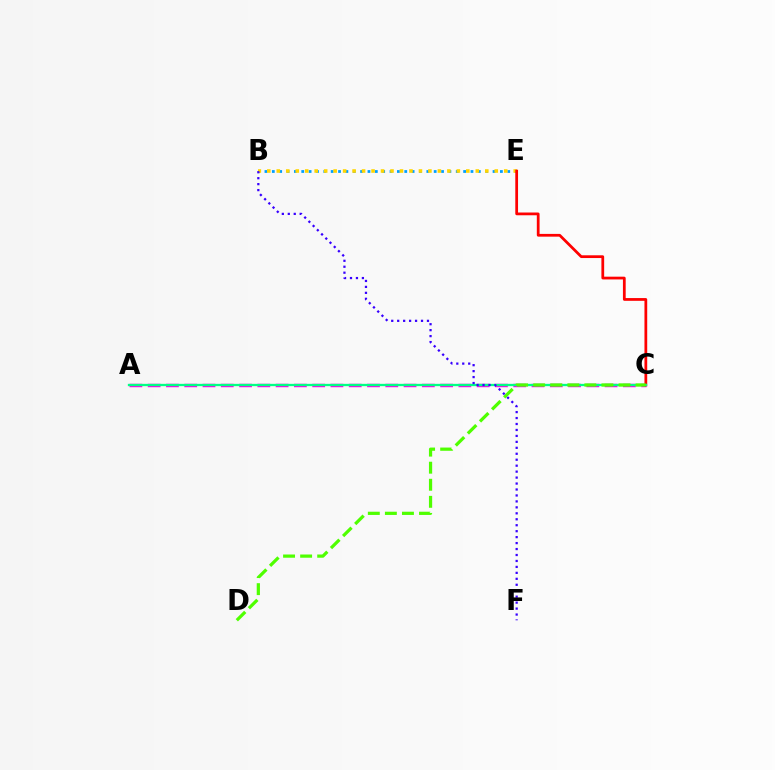{('A', 'C'): [{'color': '#ff00ed', 'line_style': 'dashed', 'thickness': 2.48}, {'color': '#00ff86', 'line_style': 'solid', 'thickness': 1.66}], ('B', 'E'): [{'color': '#009eff', 'line_style': 'dotted', 'thickness': 2.0}, {'color': '#ffd500', 'line_style': 'dotted', 'thickness': 2.57}], ('C', 'E'): [{'color': '#ff0000', 'line_style': 'solid', 'thickness': 1.98}], ('C', 'D'): [{'color': '#4fff00', 'line_style': 'dashed', 'thickness': 2.32}], ('B', 'F'): [{'color': '#3700ff', 'line_style': 'dotted', 'thickness': 1.62}]}